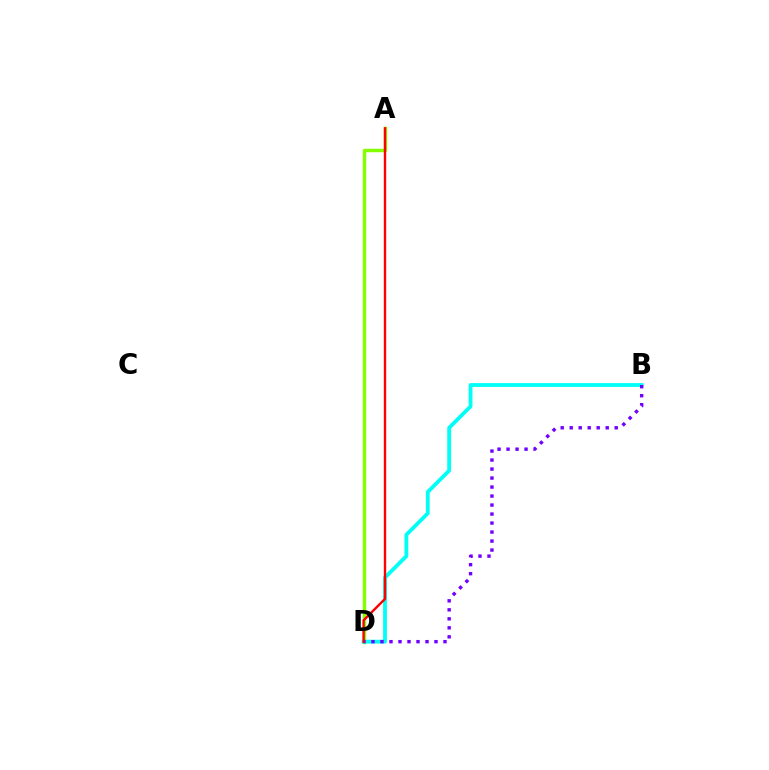{('A', 'D'): [{'color': '#84ff00', 'line_style': 'solid', 'thickness': 2.48}, {'color': '#ff0000', 'line_style': 'solid', 'thickness': 1.72}], ('B', 'D'): [{'color': '#00fff6', 'line_style': 'solid', 'thickness': 2.75}, {'color': '#7200ff', 'line_style': 'dotted', 'thickness': 2.45}]}